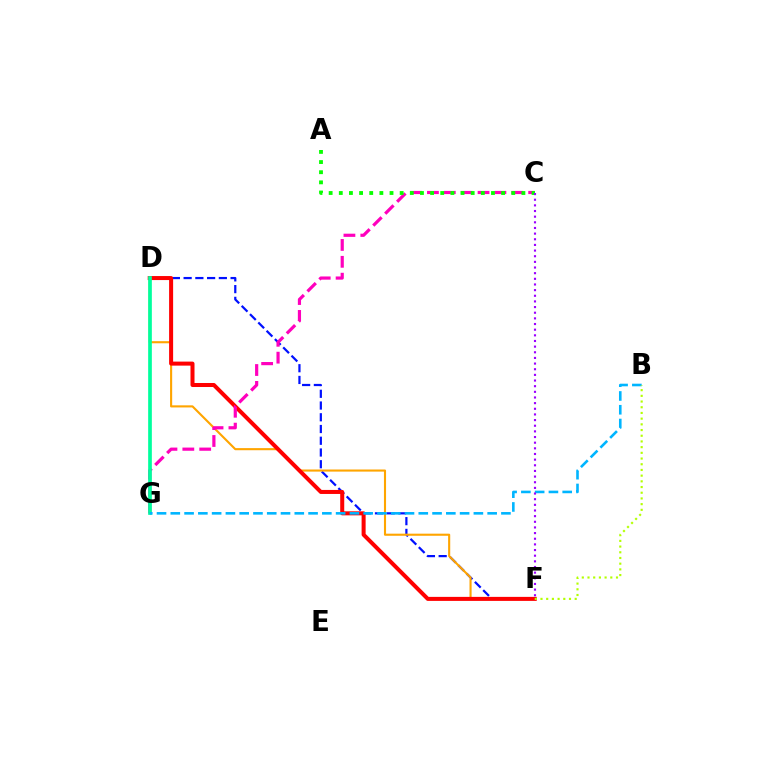{('D', 'F'): [{'color': '#0010ff', 'line_style': 'dashed', 'thickness': 1.6}, {'color': '#ffa500', 'line_style': 'solid', 'thickness': 1.52}, {'color': '#ff0000', 'line_style': 'solid', 'thickness': 2.89}], ('C', 'G'): [{'color': '#ff00bd', 'line_style': 'dashed', 'thickness': 2.29}], ('D', 'G'): [{'color': '#00ff9d', 'line_style': 'solid', 'thickness': 2.66}], ('A', 'C'): [{'color': '#08ff00', 'line_style': 'dotted', 'thickness': 2.76}], ('B', 'G'): [{'color': '#00b5ff', 'line_style': 'dashed', 'thickness': 1.87}], ('B', 'F'): [{'color': '#b3ff00', 'line_style': 'dotted', 'thickness': 1.55}], ('C', 'F'): [{'color': '#9b00ff', 'line_style': 'dotted', 'thickness': 1.54}]}